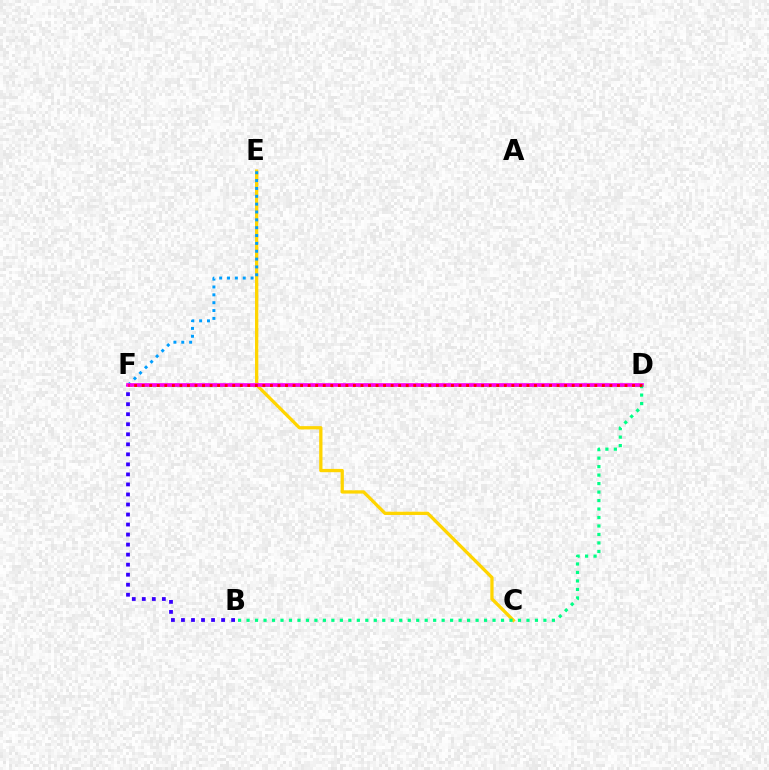{('D', 'F'): [{'color': '#4fff00', 'line_style': 'dashed', 'thickness': 2.1}, {'color': '#ff00ed', 'line_style': 'solid', 'thickness': 2.64}, {'color': '#ff0000', 'line_style': 'dotted', 'thickness': 2.05}], ('B', 'F'): [{'color': '#3700ff', 'line_style': 'dotted', 'thickness': 2.72}], ('C', 'E'): [{'color': '#ffd500', 'line_style': 'solid', 'thickness': 2.37}], ('E', 'F'): [{'color': '#009eff', 'line_style': 'dotted', 'thickness': 2.13}], ('B', 'D'): [{'color': '#00ff86', 'line_style': 'dotted', 'thickness': 2.3}]}